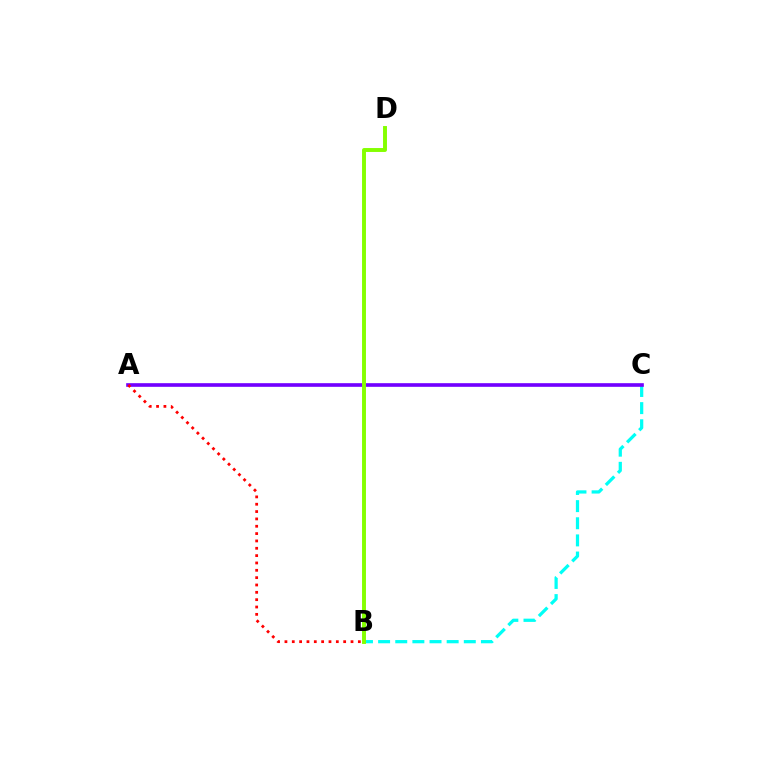{('B', 'C'): [{'color': '#00fff6', 'line_style': 'dashed', 'thickness': 2.33}], ('A', 'C'): [{'color': '#7200ff', 'line_style': 'solid', 'thickness': 2.62}], ('B', 'D'): [{'color': '#84ff00', 'line_style': 'solid', 'thickness': 2.83}], ('A', 'B'): [{'color': '#ff0000', 'line_style': 'dotted', 'thickness': 1.99}]}